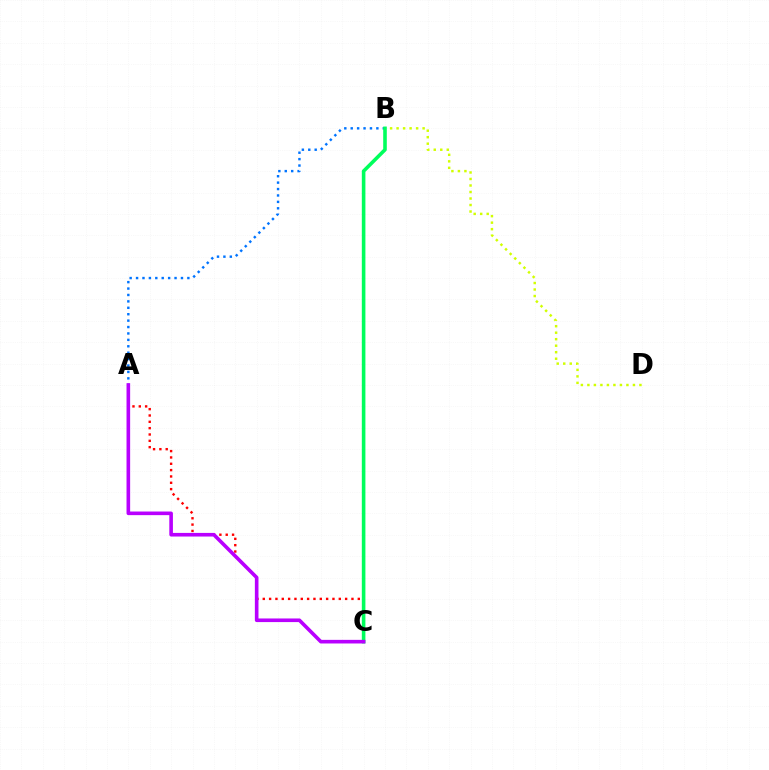{('A', 'C'): [{'color': '#ff0000', 'line_style': 'dotted', 'thickness': 1.72}, {'color': '#b900ff', 'line_style': 'solid', 'thickness': 2.6}], ('A', 'B'): [{'color': '#0074ff', 'line_style': 'dotted', 'thickness': 1.74}], ('B', 'D'): [{'color': '#d1ff00', 'line_style': 'dotted', 'thickness': 1.77}], ('B', 'C'): [{'color': '#00ff5c', 'line_style': 'solid', 'thickness': 2.58}]}